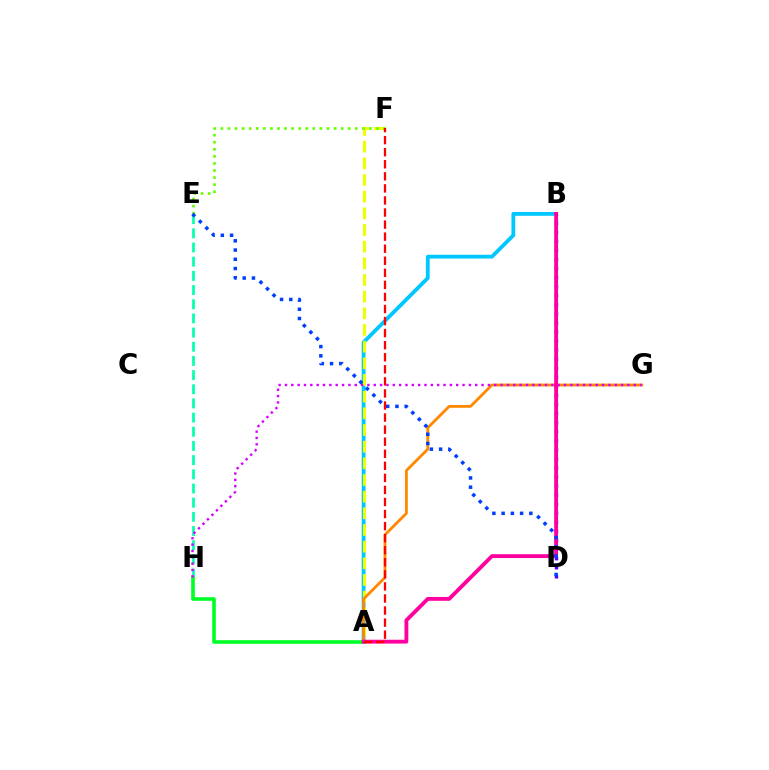{('A', 'B'): [{'color': '#00c7ff', 'line_style': 'solid', 'thickness': 2.74}, {'color': '#ff00a0', 'line_style': 'solid', 'thickness': 2.76}], ('A', 'F'): [{'color': '#eeff00', 'line_style': 'dashed', 'thickness': 2.26}, {'color': '#ff0000', 'line_style': 'dashed', 'thickness': 1.64}], ('E', 'H'): [{'color': '#00ffaf', 'line_style': 'dashed', 'thickness': 1.93}], ('E', 'F'): [{'color': '#66ff00', 'line_style': 'dotted', 'thickness': 1.92}], ('A', 'H'): [{'color': '#00ff27', 'line_style': 'solid', 'thickness': 2.61}], ('A', 'G'): [{'color': '#ff8800', 'line_style': 'solid', 'thickness': 2.02}], ('B', 'D'): [{'color': '#4f00ff', 'line_style': 'dotted', 'thickness': 2.46}], ('G', 'H'): [{'color': '#d600ff', 'line_style': 'dotted', 'thickness': 1.72}], ('D', 'E'): [{'color': '#003fff', 'line_style': 'dotted', 'thickness': 2.51}]}